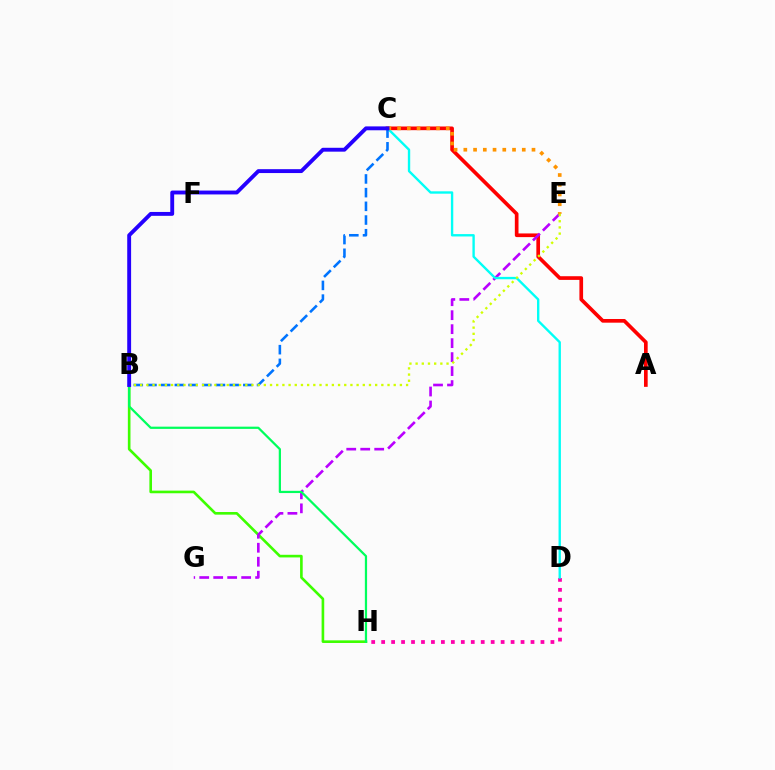{('B', 'H'): [{'color': '#3dff00', 'line_style': 'solid', 'thickness': 1.89}, {'color': '#00ff5c', 'line_style': 'solid', 'thickness': 1.61}], ('A', 'C'): [{'color': '#ff0000', 'line_style': 'solid', 'thickness': 2.65}], ('E', 'G'): [{'color': '#b900ff', 'line_style': 'dashed', 'thickness': 1.9}], ('D', 'H'): [{'color': '#ff00ac', 'line_style': 'dotted', 'thickness': 2.71}], ('C', 'D'): [{'color': '#00fff6', 'line_style': 'solid', 'thickness': 1.7}], ('C', 'E'): [{'color': '#ff9400', 'line_style': 'dotted', 'thickness': 2.65}], ('B', 'C'): [{'color': '#0074ff', 'line_style': 'dashed', 'thickness': 1.86}, {'color': '#2500ff', 'line_style': 'solid', 'thickness': 2.79}], ('B', 'E'): [{'color': '#d1ff00', 'line_style': 'dotted', 'thickness': 1.68}]}